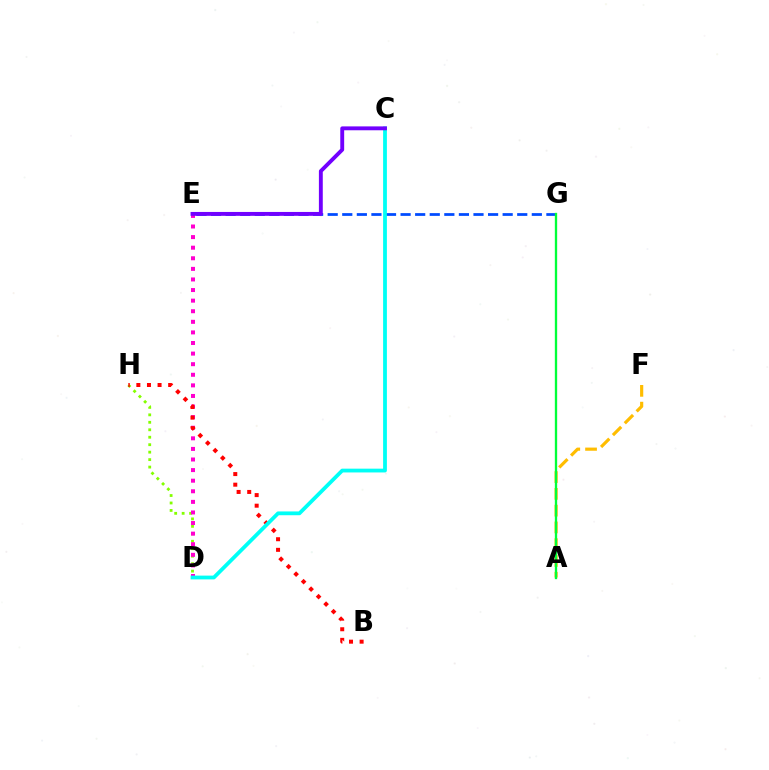{('A', 'F'): [{'color': '#ffbd00', 'line_style': 'dashed', 'thickness': 2.28}], ('E', 'G'): [{'color': '#004bff', 'line_style': 'dashed', 'thickness': 1.98}], ('D', 'H'): [{'color': '#84ff00', 'line_style': 'dotted', 'thickness': 2.03}], ('D', 'E'): [{'color': '#ff00cf', 'line_style': 'dotted', 'thickness': 2.88}], ('B', 'H'): [{'color': '#ff0000', 'line_style': 'dotted', 'thickness': 2.88}], ('A', 'G'): [{'color': '#00ff39', 'line_style': 'solid', 'thickness': 1.67}], ('C', 'D'): [{'color': '#00fff6', 'line_style': 'solid', 'thickness': 2.72}], ('C', 'E'): [{'color': '#7200ff', 'line_style': 'solid', 'thickness': 2.79}]}